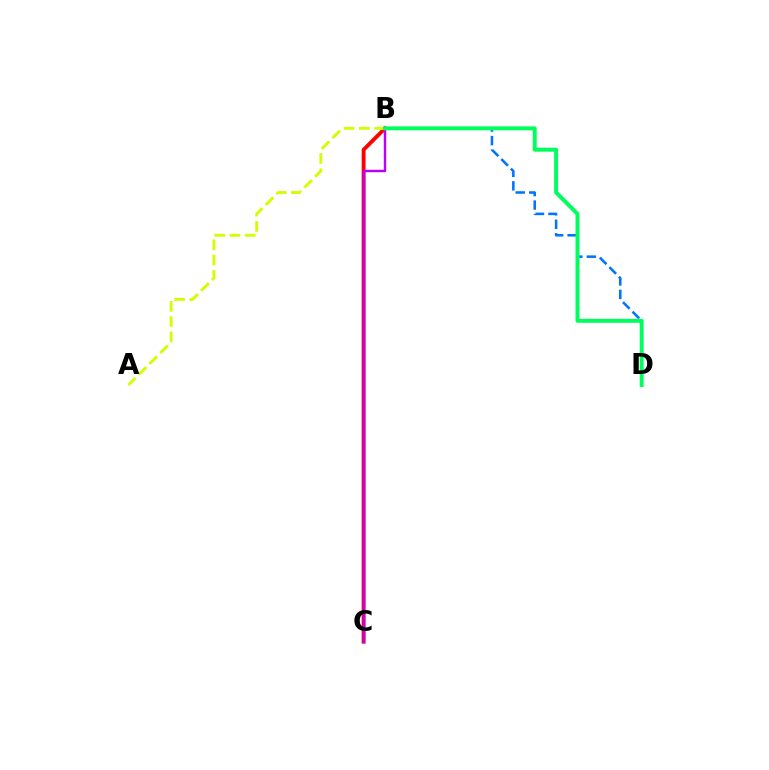{('B', 'D'): [{'color': '#0074ff', 'line_style': 'dashed', 'thickness': 1.84}, {'color': '#00ff5c', 'line_style': 'solid', 'thickness': 2.84}], ('B', 'C'): [{'color': '#ff0000', 'line_style': 'solid', 'thickness': 2.78}, {'color': '#b900ff', 'line_style': 'solid', 'thickness': 1.75}], ('A', 'B'): [{'color': '#d1ff00', 'line_style': 'dashed', 'thickness': 2.08}]}